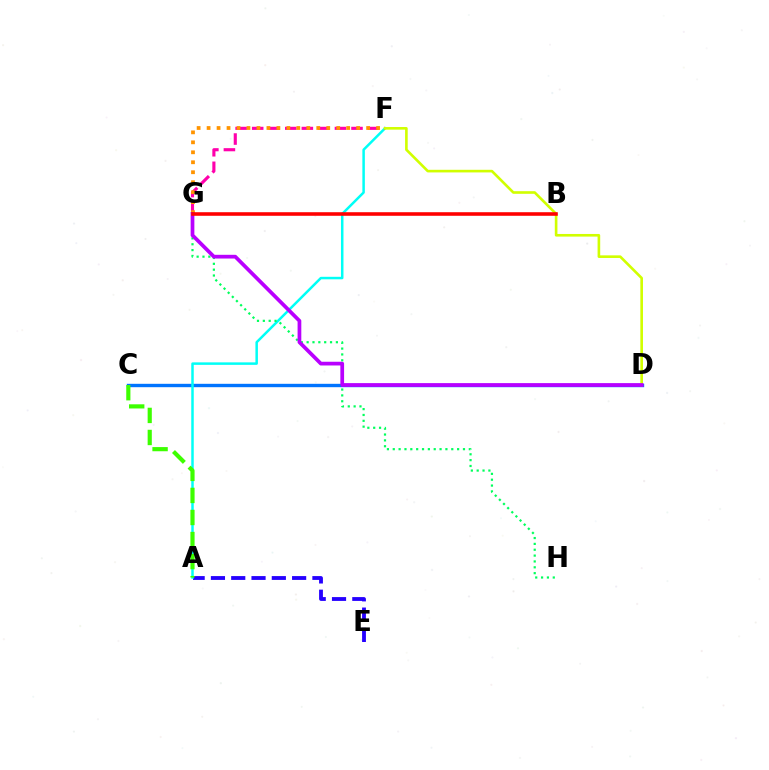{('C', 'D'): [{'color': '#0074ff', 'line_style': 'solid', 'thickness': 2.44}], ('A', 'E'): [{'color': '#2500ff', 'line_style': 'dashed', 'thickness': 2.76}], ('A', 'F'): [{'color': '#00fff6', 'line_style': 'solid', 'thickness': 1.8}], ('F', 'G'): [{'color': '#ff00ac', 'line_style': 'dashed', 'thickness': 2.25}, {'color': '#ff9400', 'line_style': 'dotted', 'thickness': 2.71}], ('G', 'H'): [{'color': '#00ff5c', 'line_style': 'dotted', 'thickness': 1.59}], ('D', 'F'): [{'color': '#d1ff00', 'line_style': 'solid', 'thickness': 1.89}], ('A', 'C'): [{'color': '#3dff00', 'line_style': 'dashed', 'thickness': 3.0}], ('D', 'G'): [{'color': '#b900ff', 'line_style': 'solid', 'thickness': 2.68}], ('B', 'G'): [{'color': '#ff0000', 'line_style': 'solid', 'thickness': 2.58}]}